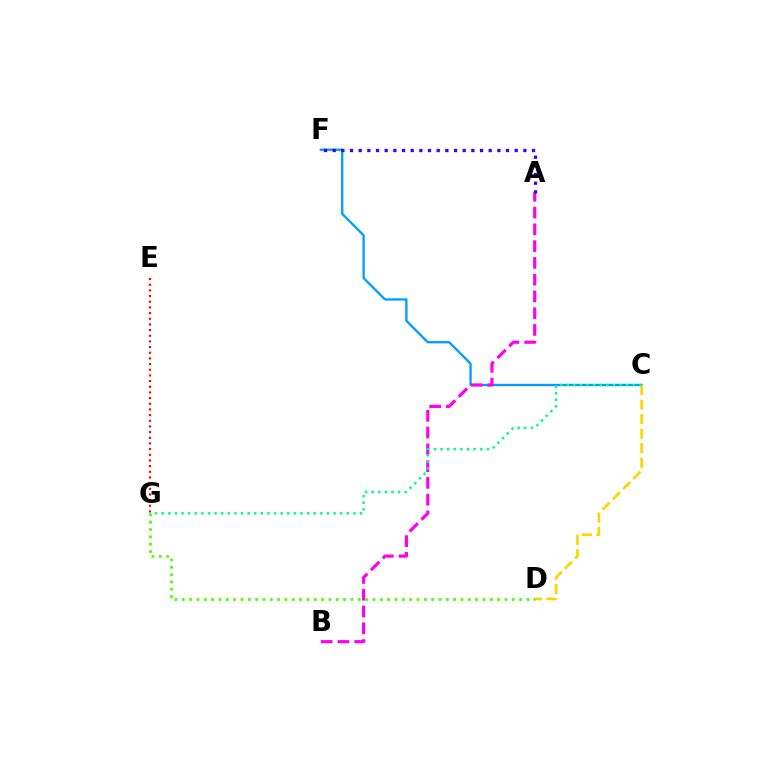{('C', 'F'): [{'color': '#009eff', 'line_style': 'solid', 'thickness': 1.68}], ('C', 'D'): [{'color': '#ffd500', 'line_style': 'dashed', 'thickness': 1.97}], ('E', 'G'): [{'color': '#ff0000', 'line_style': 'dotted', 'thickness': 1.54}], ('A', 'B'): [{'color': '#ff00ed', 'line_style': 'dashed', 'thickness': 2.28}], ('C', 'G'): [{'color': '#00ff86', 'line_style': 'dotted', 'thickness': 1.8}], ('D', 'G'): [{'color': '#4fff00', 'line_style': 'dotted', 'thickness': 1.99}], ('A', 'F'): [{'color': '#3700ff', 'line_style': 'dotted', 'thickness': 2.35}]}